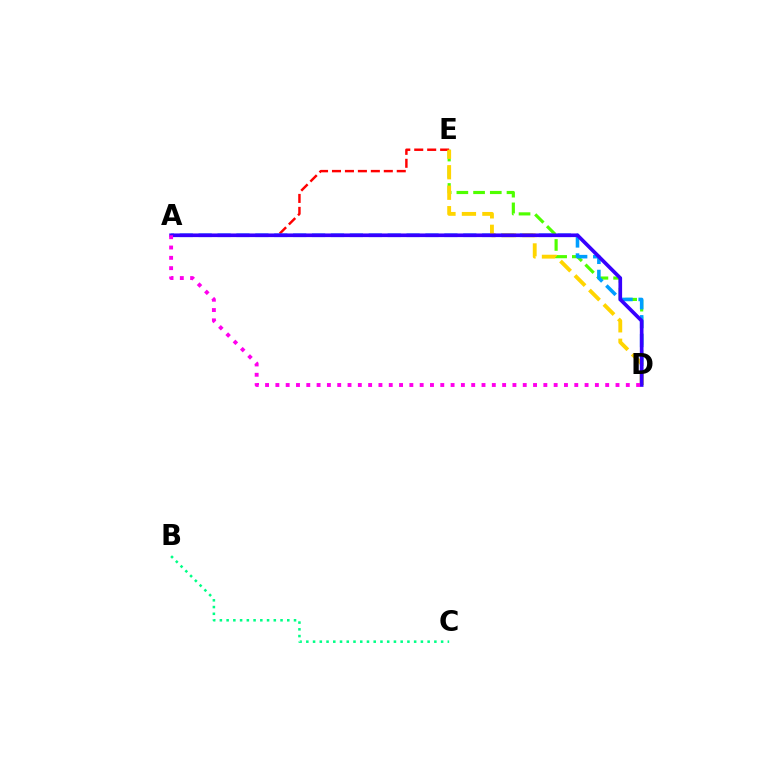{('D', 'E'): [{'color': '#4fff00', 'line_style': 'dashed', 'thickness': 2.27}, {'color': '#ffd500', 'line_style': 'dashed', 'thickness': 2.78}], ('A', 'E'): [{'color': '#ff0000', 'line_style': 'dashed', 'thickness': 1.76}], ('A', 'D'): [{'color': '#009eff', 'line_style': 'dashed', 'thickness': 2.57}, {'color': '#3700ff', 'line_style': 'solid', 'thickness': 2.64}, {'color': '#ff00ed', 'line_style': 'dotted', 'thickness': 2.8}], ('B', 'C'): [{'color': '#00ff86', 'line_style': 'dotted', 'thickness': 1.83}]}